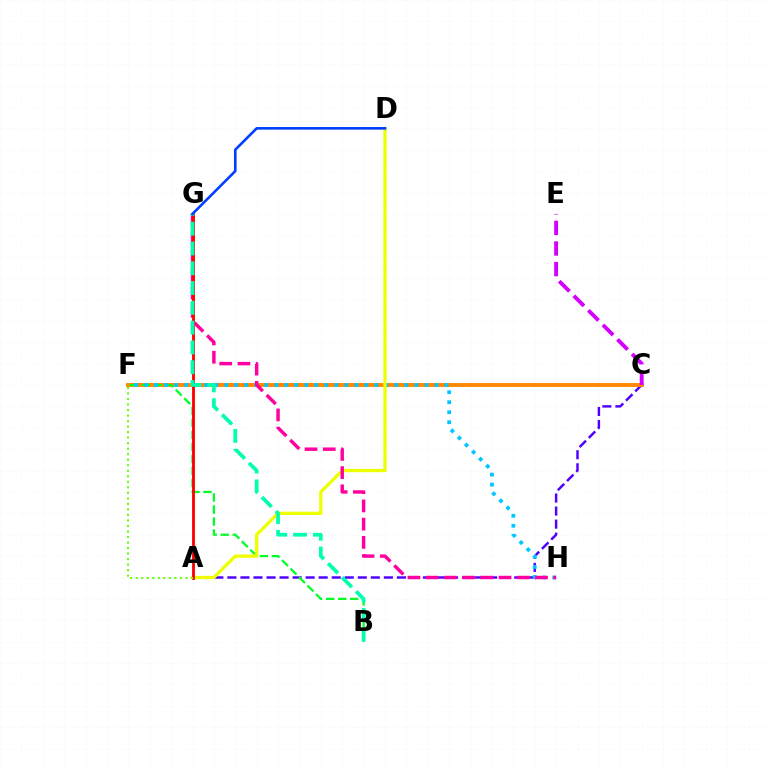{('A', 'C'): [{'color': '#4f00ff', 'line_style': 'dashed', 'thickness': 1.77}], ('C', 'F'): [{'color': '#ff8800', 'line_style': 'solid', 'thickness': 2.8}], ('B', 'F'): [{'color': '#00ff27', 'line_style': 'dashed', 'thickness': 1.63}], ('C', 'E'): [{'color': '#d600ff', 'line_style': 'dashed', 'thickness': 2.8}], ('F', 'H'): [{'color': '#00c7ff', 'line_style': 'dotted', 'thickness': 2.72}], ('A', 'D'): [{'color': '#eeff00', 'line_style': 'solid', 'thickness': 2.38}], ('G', 'H'): [{'color': '#ff00a0', 'line_style': 'dashed', 'thickness': 2.48}], ('A', 'G'): [{'color': '#ff0000', 'line_style': 'solid', 'thickness': 2.05}], ('B', 'G'): [{'color': '#00ffaf', 'line_style': 'dashed', 'thickness': 2.69}], ('D', 'G'): [{'color': '#003fff', 'line_style': 'solid', 'thickness': 1.88}], ('A', 'F'): [{'color': '#66ff00', 'line_style': 'dotted', 'thickness': 1.5}]}